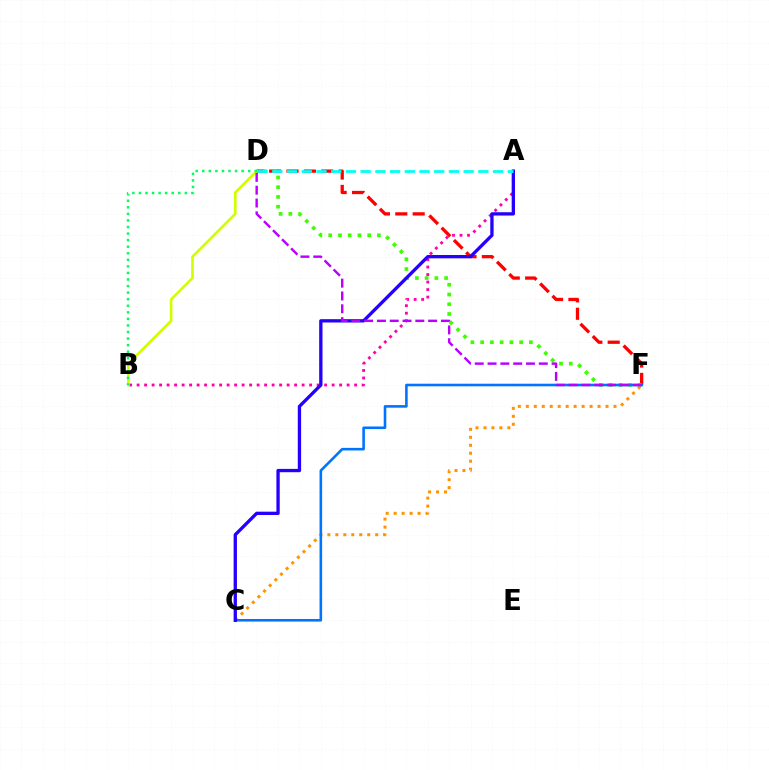{('D', 'F'): [{'color': '#ff0000', 'line_style': 'dashed', 'thickness': 2.36}, {'color': '#3dff00', 'line_style': 'dotted', 'thickness': 2.65}, {'color': '#b900ff', 'line_style': 'dashed', 'thickness': 1.74}], ('C', 'F'): [{'color': '#ff9400', 'line_style': 'dotted', 'thickness': 2.17}, {'color': '#0074ff', 'line_style': 'solid', 'thickness': 1.87}], ('A', 'B'): [{'color': '#ff00ac', 'line_style': 'dotted', 'thickness': 2.04}], ('B', 'D'): [{'color': '#d1ff00', 'line_style': 'solid', 'thickness': 1.92}, {'color': '#00ff5c', 'line_style': 'dotted', 'thickness': 1.78}], ('A', 'C'): [{'color': '#2500ff', 'line_style': 'solid', 'thickness': 2.39}], ('A', 'D'): [{'color': '#00fff6', 'line_style': 'dashed', 'thickness': 2.0}]}